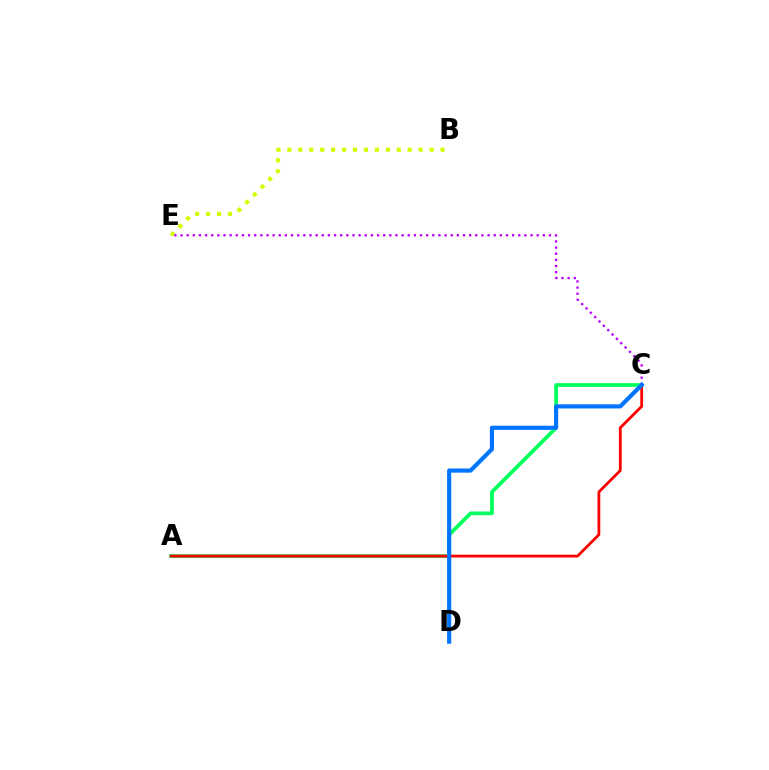{('B', 'E'): [{'color': '#d1ff00', 'line_style': 'dotted', 'thickness': 2.97}], ('A', 'C'): [{'color': '#00ff5c', 'line_style': 'solid', 'thickness': 2.69}, {'color': '#ff0000', 'line_style': 'solid', 'thickness': 2.01}], ('C', 'E'): [{'color': '#b900ff', 'line_style': 'dotted', 'thickness': 1.67}], ('C', 'D'): [{'color': '#0074ff', 'line_style': 'solid', 'thickness': 2.98}]}